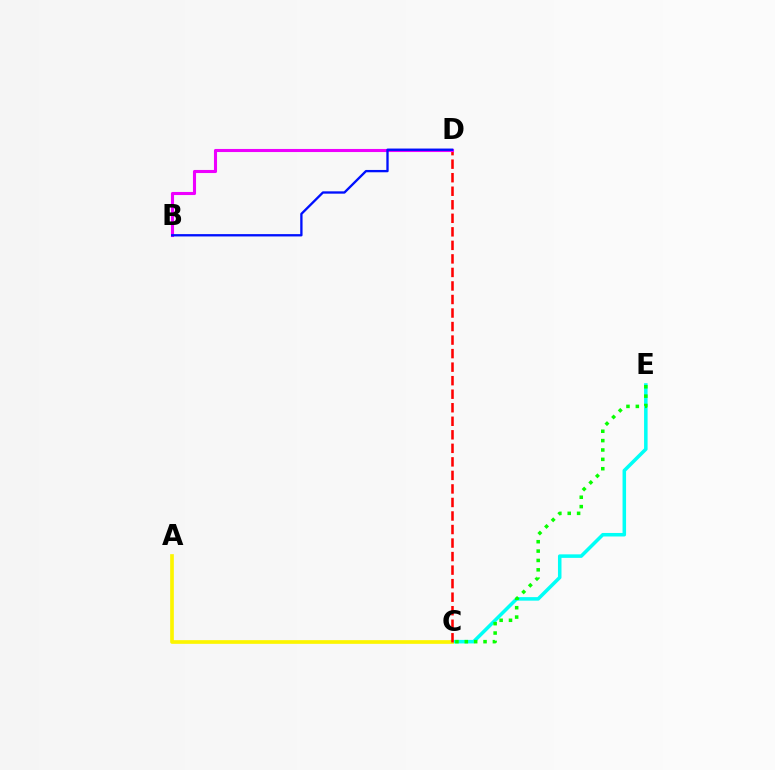{('C', 'E'): [{'color': '#00fff6', 'line_style': 'solid', 'thickness': 2.54}, {'color': '#08ff00', 'line_style': 'dotted', 'thickness': 2.55}], ('A', 'C'): [{'color': '#fcf500', 'line_style': 'solid', 'thickness': 2.65}], ('C', 'D'): [{'color': '#ff0000', 'line_style': 'dashed', 'thickness': 1.84}], ('B', 'D'): [{'color': '#ee00ff', 'line_style': 'solid', 'thickness': 2.22}, {'color': '#0010ff', 'line_style': 'solid', 'thickness': 1.67}]}